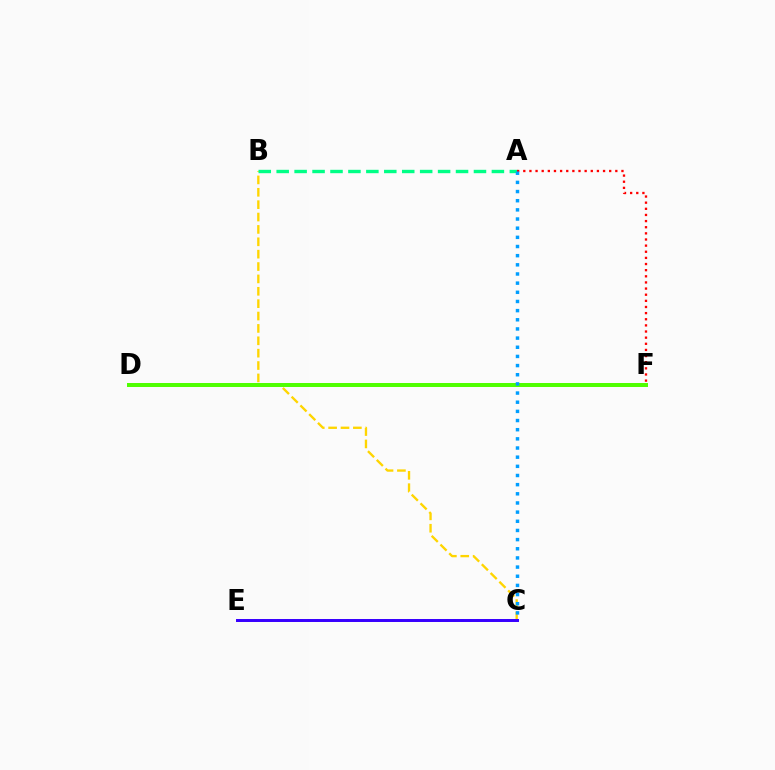{('B', 'C'): [{'color': '#ffd500', 'line_style': 'dashed', 'thickness': 1.68}], ('A', 'B'): [{'color': '#00ff86', 'line_style': 'dashed', 'thickness': 2.44}], ('D', 'F'): [{'color': '#4fff00', 'line_style': 'solid', 'thickness': 2.86}], ('A', 'F'): [{'color': '#ff0000', 'line_style': 'dotted', 'thickness': 1.67}], ('A', 'C'): [{'color': '#009eff', 'line_style': 'dotted', 'thickness': 2.49}], ('C', 'E'): [{'color': '#ff00ed', 'line_style': 'dotted', 'thickness': 2.08}, {'color': '#3700ff', 'line_style': 'solid', 'thickness': 2.14}]}